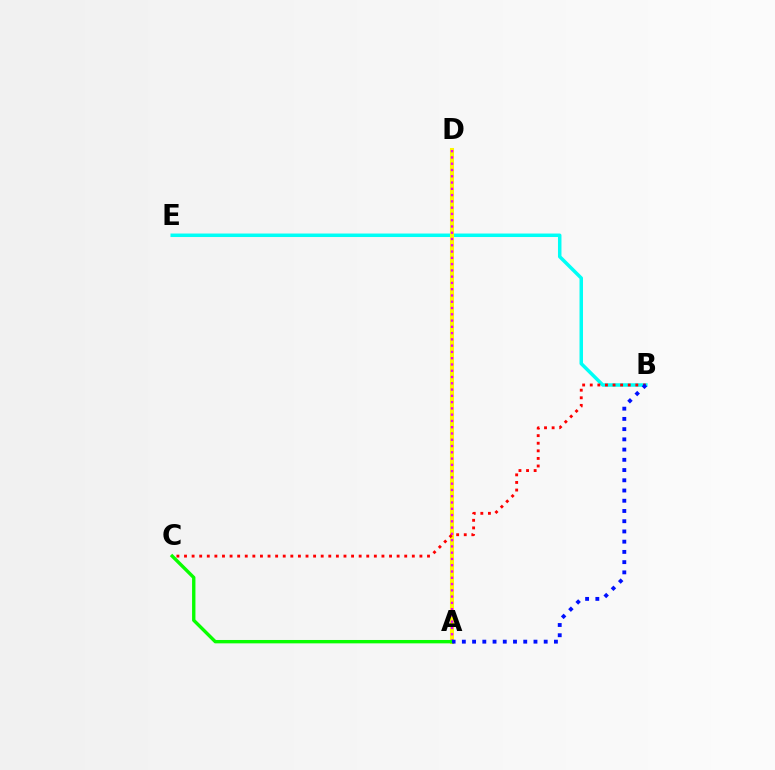{('B', 'E'): [{'color': '#00fff6', 'line_style': 'solid', 'thickness': 2.52}], ('A', 'D'): [{'color': '#fcf500', 'line_style': 'solid', 'thickness': 2.92}, {'color': '#ee00ff', 'line_style': 'dotted', 'thickness': 1.7}], ('B', 'C'): [{'color': '#ff0000', 'line_style': 'dotted', 'thickness': 2.06}], ('A', 'C'): [{'color': '#08ff00', 'line_style': 'solid', 'thickness': 2.43}], ('A', 'B'): [{'color': '#0010ff', 'line_style': 'dotted', 'thickness': 2.78}]}